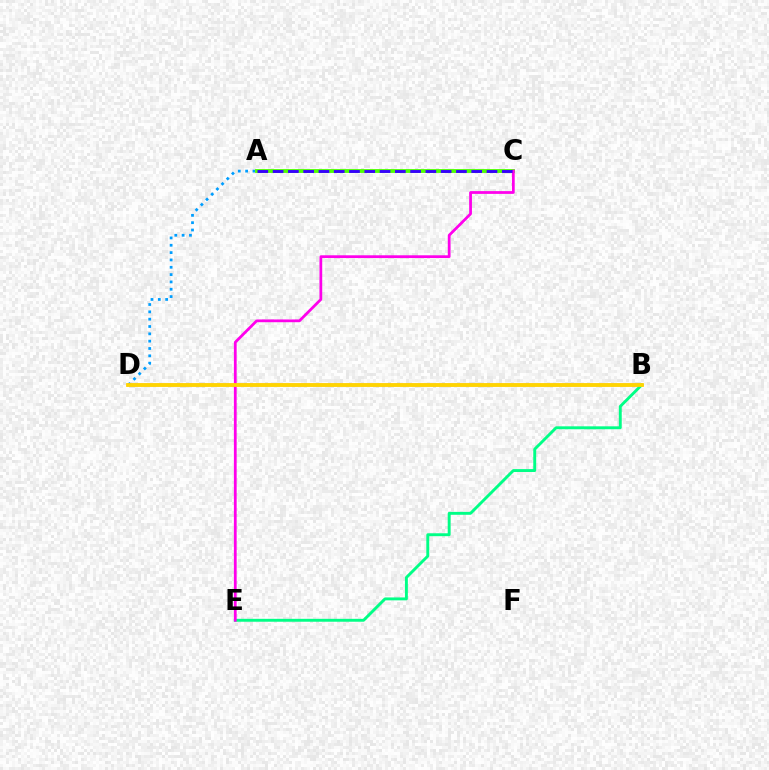{('A', 'D'): [{'color': '#009eff', 'line_style': 'dotted', 'thickness': 1.99}], ('B', 'D'): [{'color': '#ff0000', 'line_style': 'solid', 'thickness': 1.72}, {'color': '#ffd500', 'line_style': 'solid', 'thickness': 2.72}], ('A', 'C'): [{'color': '#4fff00', 'line_style': 'solid', 'thickness': 2.76}, {'color': '#3700ff', 'line_style': 'dashed', 'thickness': 2.08}], ('B', 'E'): [{'color': '#00ff86', 'line_style': 'solid', 'thickness': 2.09}], ('C', 'E'): [{'color': '#ff00ed', 'line_style': 'solid', 'thickness': 1.99}]}